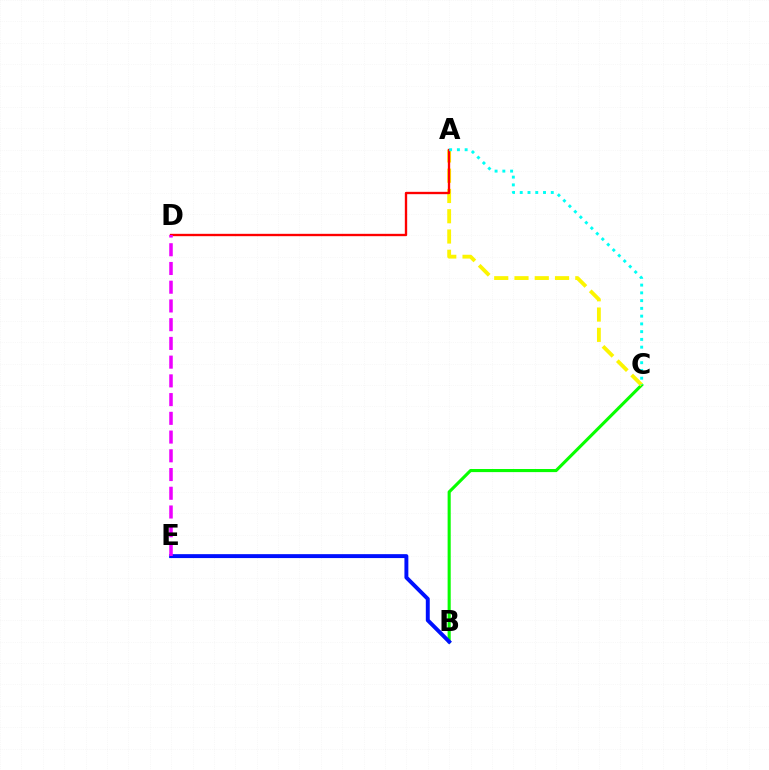{('B', 'C'): [{'color': '#08ff00', 'line_style': 'solid', 'thickness': 2.23}], ('A', 'C'): [{'color': '#fcf500', 'line_style': 'dashed', 'thickness': 2.75}, {'color': '#00fff6', 'line_style': 'dotted', 'thickness': 2.11}], ('A', 'D'): [{'color': '#ff0000', 'line_style': 'solid', 'thickness': 1.69}], ('B', 'E'): [{'color': '#0010ff', 'line_style': 'solid', 'thickness': 2.82}], ('D', 'E'): [{'color': '#ee00ff', 'line_style': 'dashed', 'thickness': 2.54}]}